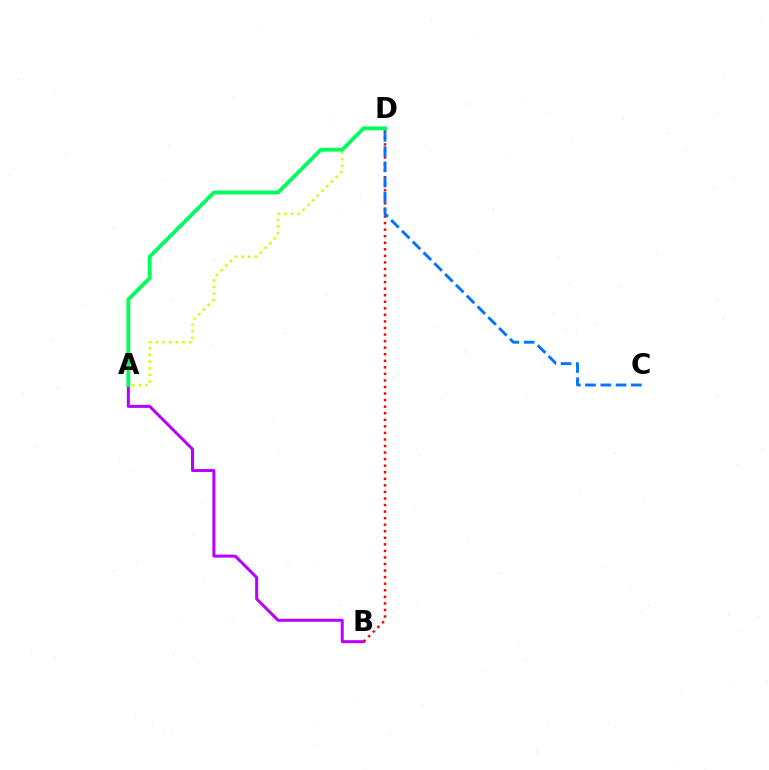{('A', 'B'): [{'color': '#b900ff', 'line_style': 'solid', 'thickness': 2.16}], ('A', 'D'): [{'color': '#d1ff00', 'line_style': 'dotted', 'thickness': 1.81}, {'color': '#00ff5c', 'line_style': 'solid', 'thickness': 2.77}], ('B', 'D'): [{'color': '#ff0000', 'line_style': 'dotted', 'thickness': 1.78}], ('C', 'D'): [{'color': '#0074ff', 'line_style': 'dashed', 'thickness': 2.07}]}